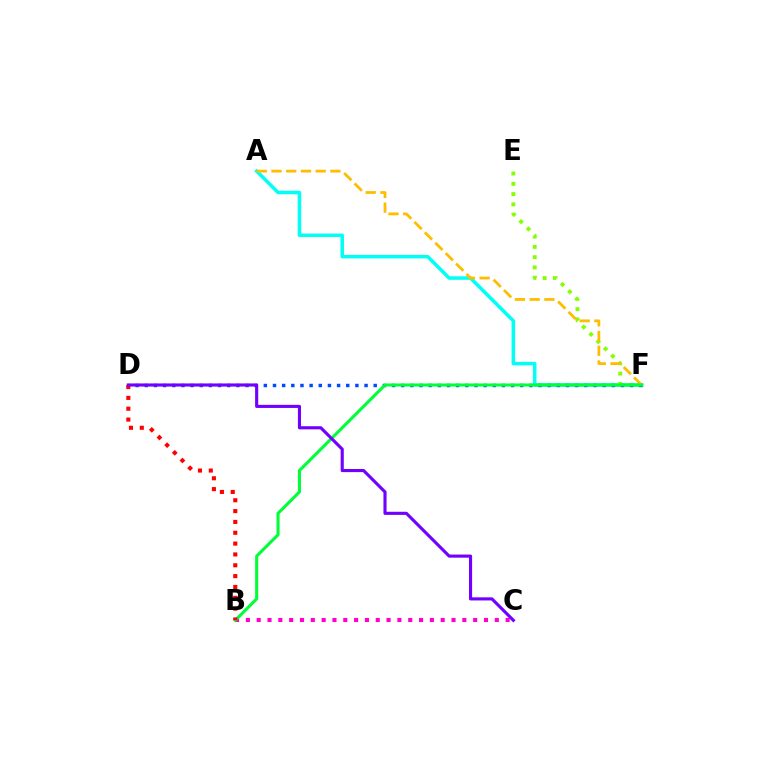{('A', 'F'): [{'color': '#00fff6', 'line_style': 'solid', 'thickness': 2.53}, {'color': '#ffbd00', 'line_style': 'dashed', 'thickness': 2.0}], ('E', 'F'): [{'color': '#84ff00', 'line_style': 'dotted', 'thickness': 2.79}], ('D', 'F'): [{'color': '#004bff', 'line_style': 'dotted', 'thickness': 2.49}], ('B', 'C'): [{'color': '#ff00cf', 'line_style': 'dotted', 'thickness': 2.94}], ('B', 'F'): [{'color': '#00ff39', 'line_style': 'solid', 'thickness': 2.22}], ('B', 'D'): [{'color': '#ff0000', 'line_style': 'dotted', 'thickness': 2.94}], ('C', 'D'): [{'color': '#7200ff', 'line_style': 'solid', 'thickness': 2.24}]}